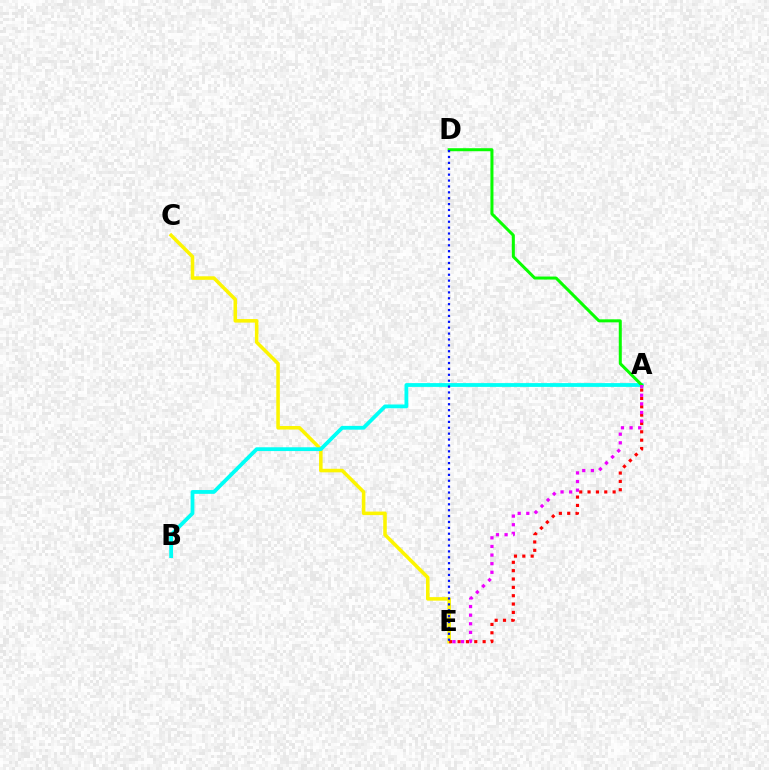{('C', 'E'): [{'color': '#fcf500', 'line_style': 'solid', 'thickness': 2.55}], ('A', 'E'): [{'color': '#ff0000', 'line_style': 'dotted', 'thickness': 2.27}, {'color': '#ee00ff', 'line_style': 'dotted', 'thickness': 2.34}], ('A', 'B'): [{'color': '#00fff6', 'line_style': 'solid', 'thickness': 2.73}], ('A', 'D'): [{'color': '#08ff00', 'line_style': 'solid', 'thickness': 2.17}], ('D', 'E'): [{'color': '#0010ff', 'line_style': 'dotted', 'thickness': 1.6}]}